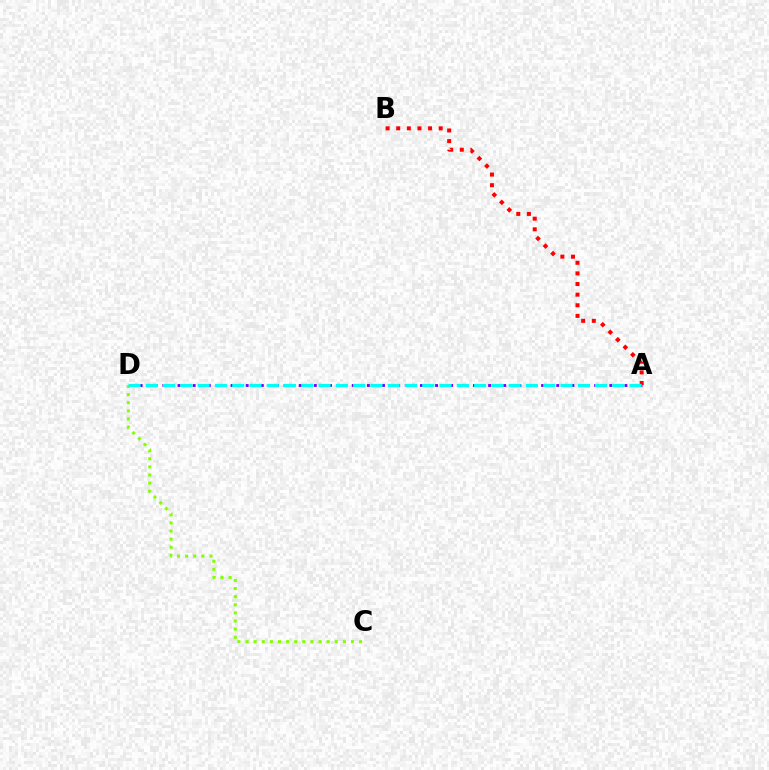{('A', 'D'): [{'color': '#7200ff', 'line_style': 'dotted', 'thickness': 2.06}, {'color': '#00fff6', 'line_style': 'dashed', 'thickness': 2.35}], ('C', 'D'): [{'color': '#84ff00', 'line_style': 'dotted', 'thickness': 2.2}], ('A', 'B'): [{'color': '#ff0000', 'line_style': 'dotted', 'thickness': 2.89}]}